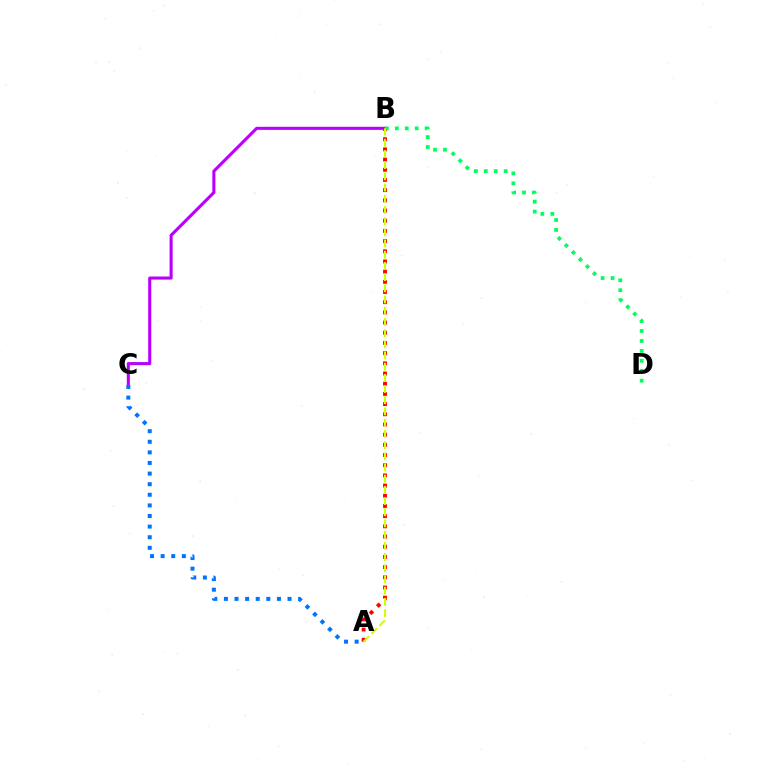{('B', 'C'): [{'color': '#b900ff', 'line_style': 'solid', 'thickness': 2.22}], ('A', 'B'): [{'color': '#ff0000', 'line_style': 'dotted', 'thickness': 2.77}, {'color': '#d1ff00', 'line_style': 'dashed', 'thickness': 1.52}], ('A', 'C'): [{'color': '#0074ff', 'line_style': 'dotted', 'thickness': 2.88}], ('B', 'D'): [{'color': '#00ff5c', 'line_style': 'dotted', 'thickness': 2.7}]}